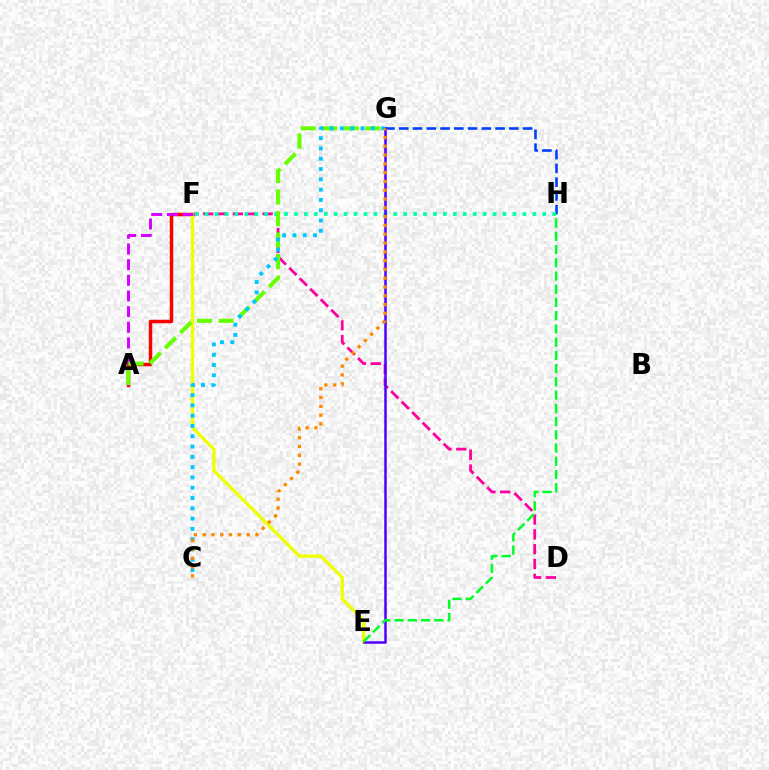{('A', 'F'): [{'color': '#ff0000', 'line_style': 'solid', 'thickness': 2.5}, {'color': '#d600ff', 'line_style': 'dashed', 'thickness': 2.13}], ('D', 'F'): [{'color': '#ff00a0', 'line_style': 'dashed', 'thickness': 2.02}], ('G', 'H'): [{'color': '#003fff', 'line_style': 'dashed', 'thickness': 1.87}], ('E', 'F'): [{'color': '#eeff00', 'line_style': 'solid', 'thickness': 2.36}], ('F', 'H'): [{'color': '#00ffaf', 'line_style': 'dotted', 'thickness': 2.7}], ('A', 'G'): [{'color': '#66ff00', 'line_style': 'dashed', 'thickness': 2.93}], ('E', 'G'): [{'color': '#4f00ff', 'line_style': 'solid', 'thickness': 1.81}], ('E', 'H'): [{'color': '#00ff27', 'line_style': 'dashed', 'thickness': 1.8}], ('C', 'G'): [{'color': '#00c7ff', 'line_style': 'dotted', 'thickness': 2.8}, {'color': '#ff8800', 'line_style': 'dotted', 'thickness': 2.39}]}